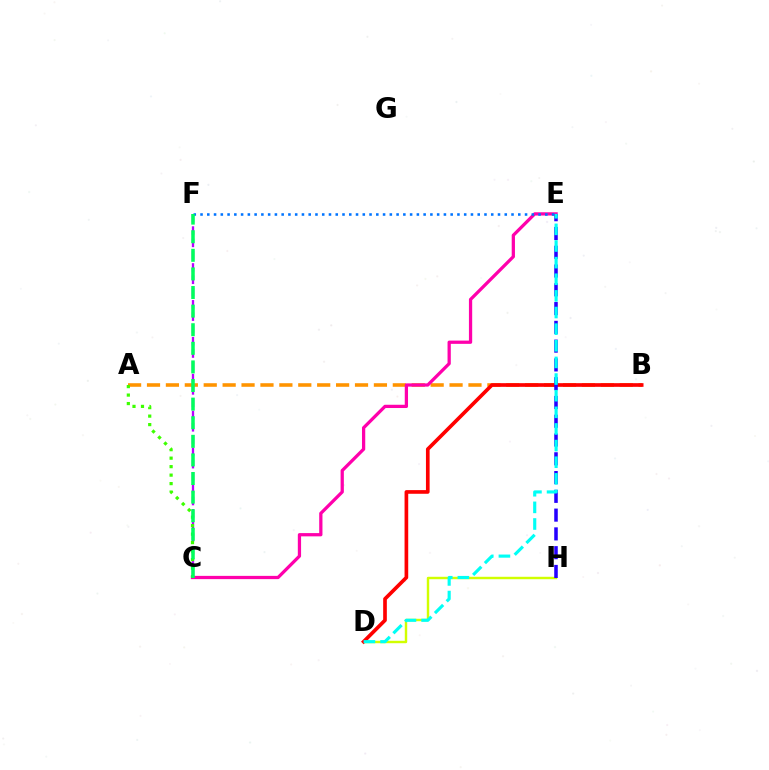{('A', 'B'): [{'color': '#ff9400', 'line_style': 'dashed', 'thickness': 2.57}], ('C', 'E'): [{'color': '#ff00ac', 'line_style': 'solid', 'thickness': 2.35}], ('D', 'H'): [{'color': '#d1ff00', 'line_style': 'solid', 'thickness': 1.75}], ('E', 'F'): [{'color': '#0074ff', 'line_style': 'dotted', 'thickness': 1.84}], ('C', 'F'): [{'color': '#b900ff', 'line_style': 'dashed', 'thickness': 1.67}, {'color': '#00ff5c', 'line_style': 'dashed', 'thickness': 2.53}], ('B', 'D'): [{'color': '#ff0000', 'line_style': 'solid', 'thickness': 2.64}], ('E', 'H'): [{'color': '#2500ff', 'line_style': 'dashed', 'thickness': 2.55}], ('D', 'E'): [{'color': '#00fff6', 'line_style': 'dashed', 'thickness': 2.26}], ('A', 'C'): [{'color': '#3dff00', 'line_style': 'dotted', 'thickness': 2.31}]}